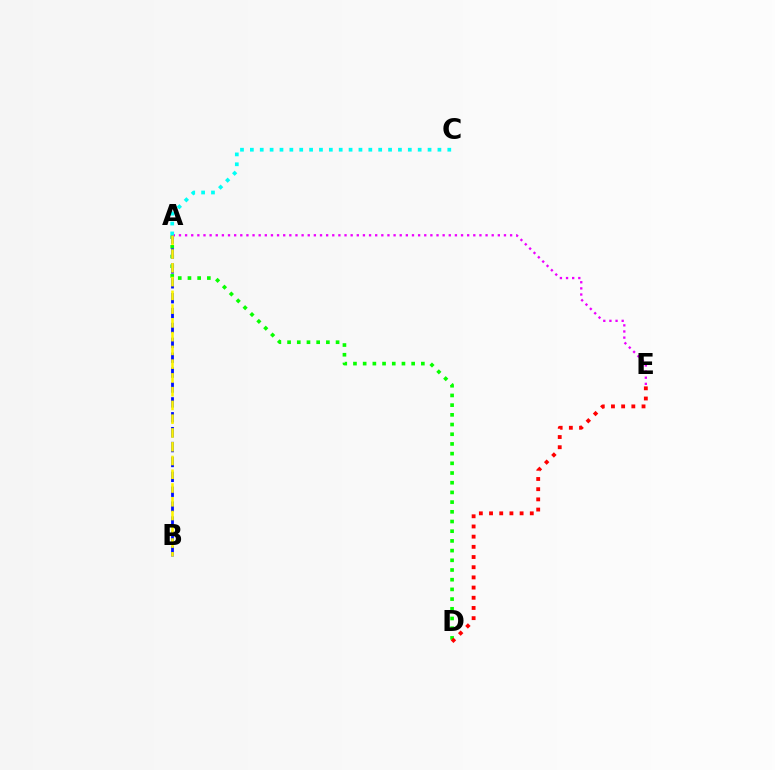{('A', 'D'): [{'color': '#08ff00', 'line_style': 'dotted', 'thickness': 2.63}], ('A', 'B'): [{'color': '#0010ff', 'line_style': 'dashed', 'thickness': 2.02}, {'color': '#fcf500', 'line_style': 'dashed', 'thickness': 1.87}], ('A', 'E'): [{'color': '#ee00ff', 'line_style': 'dotted', 'thickness': 1.67}], ('D', 'E'): [{'color': '#ff0000', 'line_style': 'dotted', 'thickness': 2.77}], ('A', 'C'): [{'color': '#00fff6', 'line_style': 'dotted', 'thickness': 2.68}]}